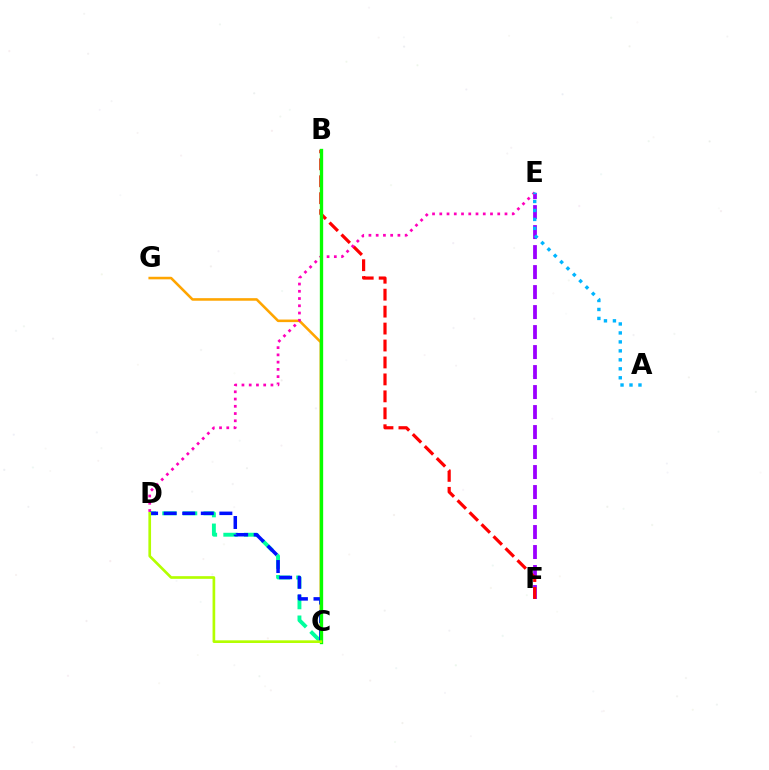{('C', 'D'): [{'color': '#00ff9d', 'line_style': 'dashed', 'thickness': 2.8}, {'color': '#0010ff', 'line_style': 'dashed', 'thickness': 2.52}, {'color': '#b3ff00', 'line_style': 'solid', 'thickness': 1.92}], ('E', 'F'): [{'color': '#9b00ff', 'line_style': 'dashed', 'thickness': 2.72}], ('C', 'G'): [{'color': '#ffa500', 'line_style': 'solid', 'thickness': 1.85}], ('B', 'F'): [{'color': '#ff0000', 'line_style': 'dashed', 'thickness': 2.3}], ('D', 'E'): [{'color': '#ff00bd', 'line_style': 'dotted', 'thickness': 1.97}], ('B', 'C'): [{'color': '#08ff00', 'line_style': 'solid', 'thickness': 2.4}], ('A', 'E'): [{'color': '#00b5ff', 'line_style': 'dotted', 'thickness': 2.44}]}